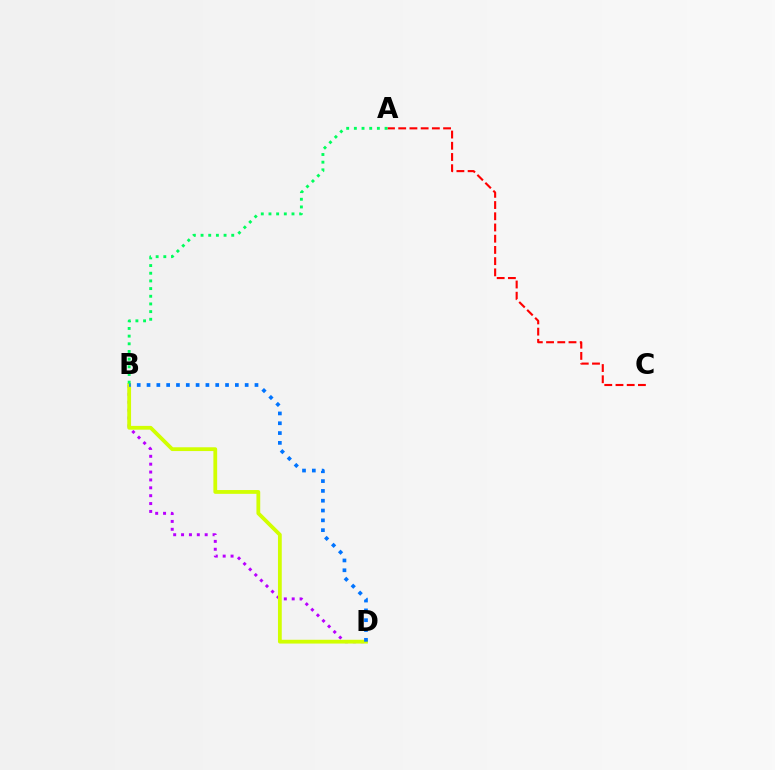{('B', 'D'): [{'color': '#b900ff', 'line_style': 'dotted', 'thickness': 2.14}, {'color': '#d1ff00', 'line_style': 'solid', 'thickness': 2.72}, {'color': '#0074ff', 'line_style': 'dotted', 'thickness': 2.67}], ('A', 'C'): [{'color': '#ff0000', 'line_style': 'dashed', 'thickness': 1.52}], ('A', 'B'): [{'color': '#00ff5c', 'line_style': 'dotted', 'thickness': 2.09}]}